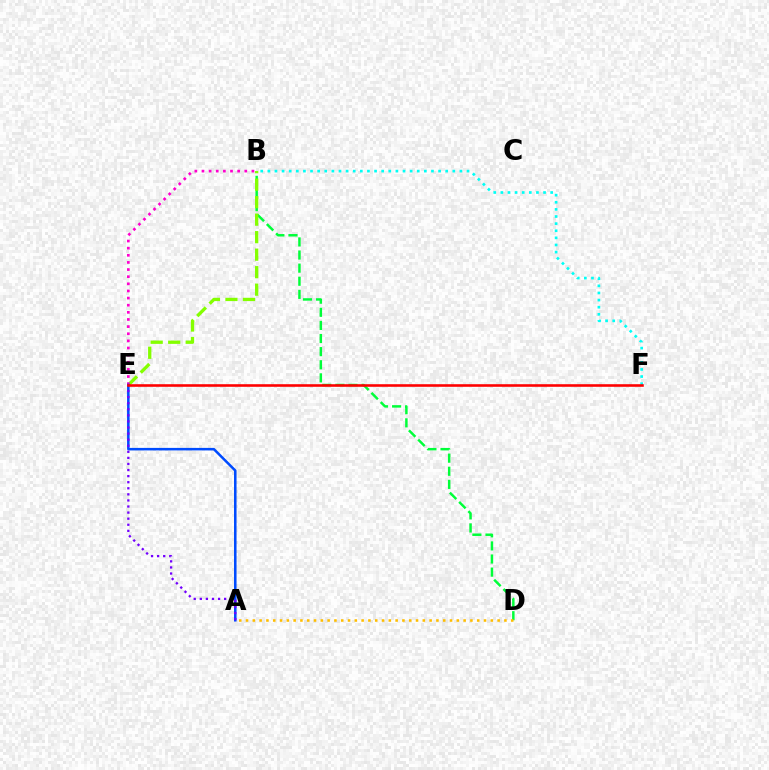{('B', 'D'): [{'color': '#00ff39', 'line_style': 'dashed', 'thickness': 1.78}], ('B', 'E'): [{'color': '#84ff00', 'line_style': 'dashed', 'thickness': 2.38}, {'color': '#ff00cf', 'line_style': 'dotted', 'thickness': 1.94}], ('B', 'F'): [{'color': '#00fff6', 'line_style': 'dotted', 'thickness': 1.93}], ('A', 'D'): [{'color': '#ffbd00', 'line_style': 'dotted', 'thickness': 1.85}], ('A', 'E'): [{'color': '#004bff', 'line_style': 'solid', 'thickness': 1.82}, {'color': '#7200ff', 'line_style': 'dotted', 'thickness': 1.65}], ('E', 'F'): [{'color': '#ff0000', 'line_style': 'solid', 'thickness': 1.87}]}